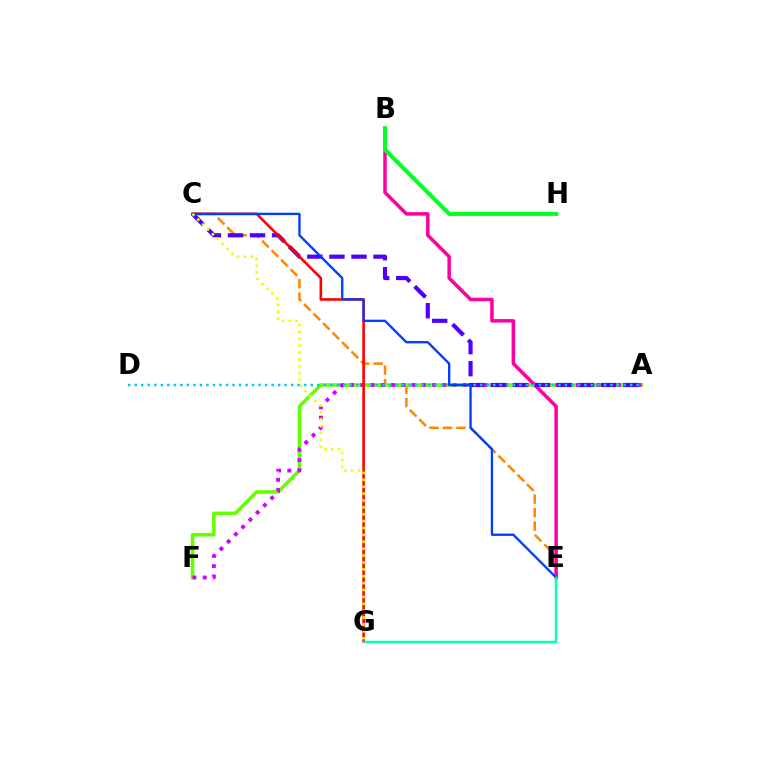{('C', 'E'): [{'color': '#ff8800', 'line_style': 'dashed', 'thickness': 1.83}, {'color': '#003fff', 'line_style': 'solid', 'thickness': 1.69}], ('A', 'F'): [{'color': '#66ff00', 'line_style': 'solid', 'thickness': 2.59}, {'color': '#d600ff', 'line_style': 'dotted', 'thickness': 2.79}], ('B', 'E'): [{'color': '#ff00a0', 'line_style': 'solid', 'thickness': 2.54}], ('A', 'C'): [{'color': '#4f00ff', 'line_style': 'dashed', 'thickness': 3.0}], ('A', 'D'): [{'color': '#00c7ff', 'line_style': 'dotted', 'thickness': 1.77}], ('C', 'G'): [{'color': '#ff0000', 'line_style': 'solid', 'thickness': 1.87}, {'color': '#eeff00', 'line_style': 'dotted', 'thickness': 1.87}], ('B', 'H'): [{'color': '#00ff27', 'line_style': 'solid', 'thickness': 2.95}], ('E', 'G'): [{'color': '#00ffaf', 'line_style': 'solid', 'thickness': 1.78}]}